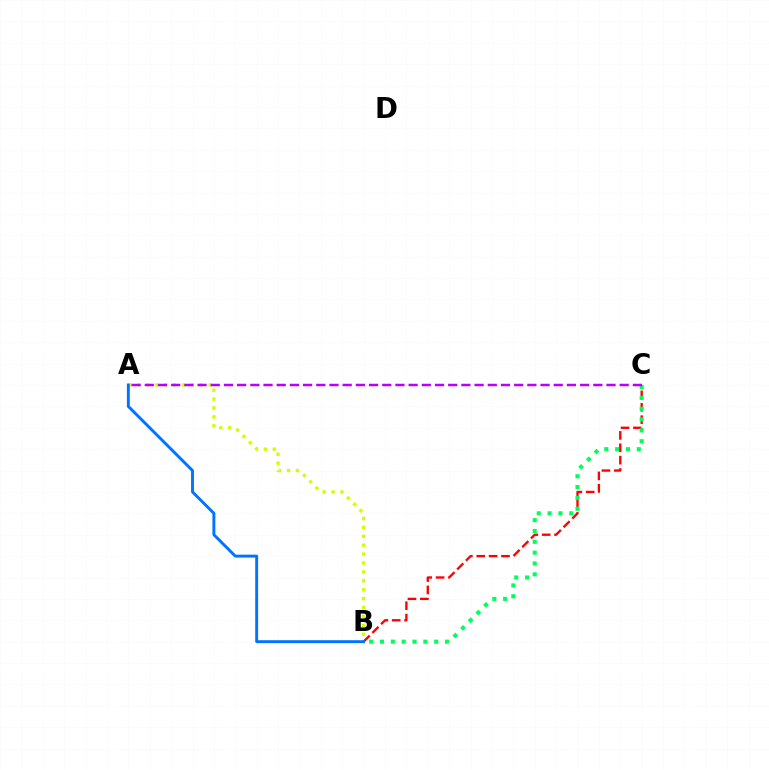{('B', 'C'): [{'color': '#ff0000', 'line_style': 'dashed', 'thickness': 1.68}, {'color': '#00ff5c', 'line_style': 'dotted', 'thickness': 2.94}], ('A', 'B'): [{'color': '#d1ff00', 'line_style': 'dotted', 'thickness': 2.42}, {'color': '#0074ff', 'line_style': 'solid', 'thickness': 2.1}], ('A', 'C'): [{'color': '#b900ff', 'line_style': 'dashed', 'thickness': 1.79}]}